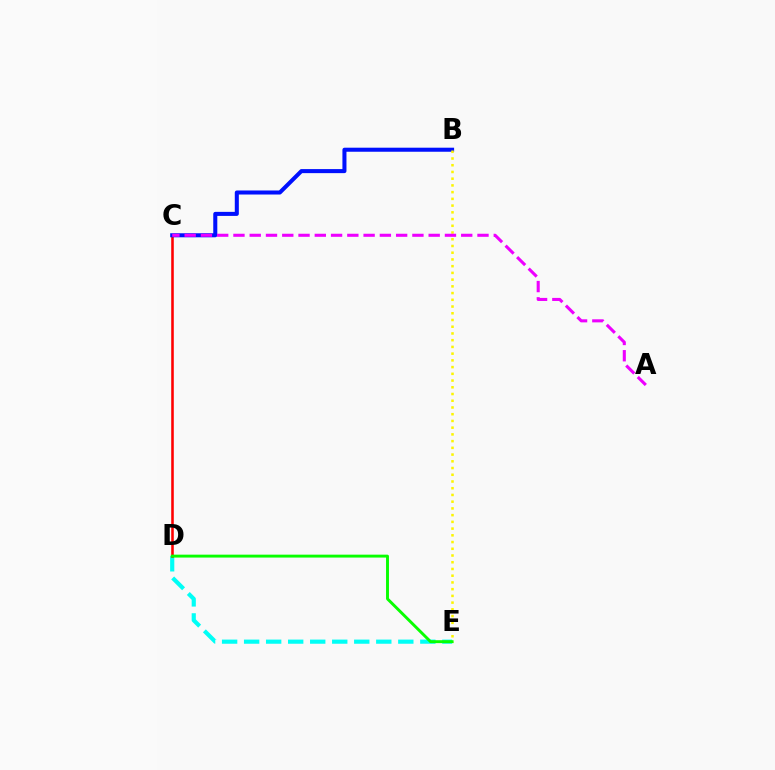{('D', 'E'): [{'color': '#00fff6', 'line_style': 'dashed', 'thickness': 2.99}, {'color': '#08ff00', 'line_style': 'solid', 'thickness': 2.1}], ('C', 'D'): [{'color': '#ff0000', 'line_style': 'solid', 'thickness': 1.85}], ('B', 'C'): [{'color': '#0010ff', 'line_style': 'solid', 'thickness': 2.91}], ('B', 'E'): [{'color': '#fcf500', 'line_style': 'dotted', 'thickness': 1.83}], ('A', 'C'): [{'color': '#ee00ff', 'line_style': 'dashed', 'thickness': 2.21}]}